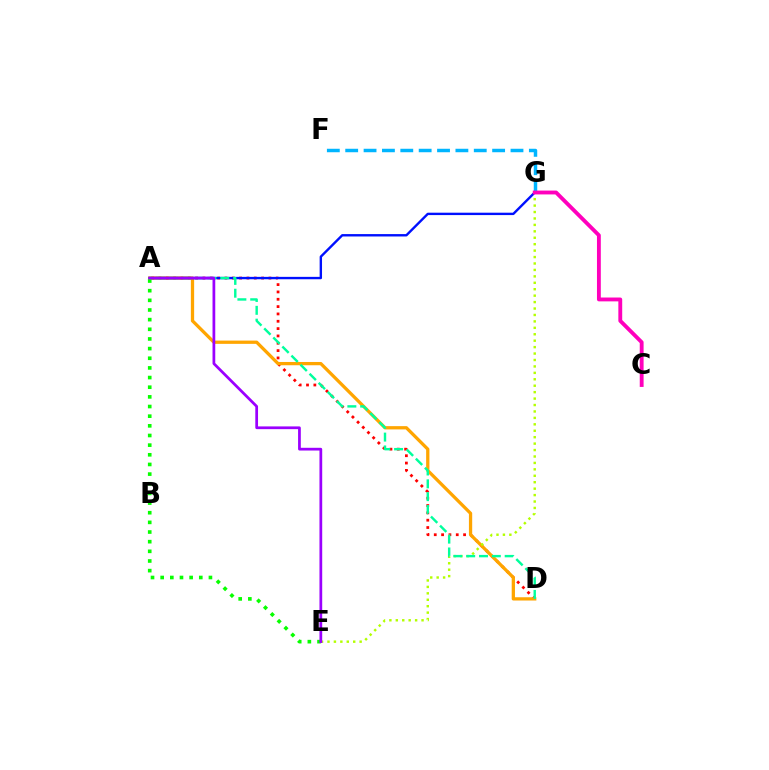{('A', 'D'): [{'color': '#ff0000', 'line_style': 'dotted', 'thickness': 1.99}, {'color': '#ffa500', 'line_style': 'solid', 'thickness': 2.36}, {'color': '#00ff9d', 'line_style': 'dashed', 'thickness': 1.74}], ('F', 'G'): [{'color': '#00b5ff', 'line_style': 'dashed', 'thickness': 2.5}], ('A', 'G'): [{'color': '#0010ff', 'line_style': 'solid', 'thickness': 1.72}], ('E', 'G'): [{'color': '#b3ff00', 'line_style': 'dotted', 'thickness': 1.75}], ('C', 'G'): [{'color': '#ff00bd', 'line_style': 'solid', 'thickness': 2.77}], ('A', 'E'): [{'color': '#08ff00', 'line_style': 'dotted', 'thickness': 2.62}, {'color': '#9b00ff', 'line_style': 'solid', 'thickness': 1.97}]}